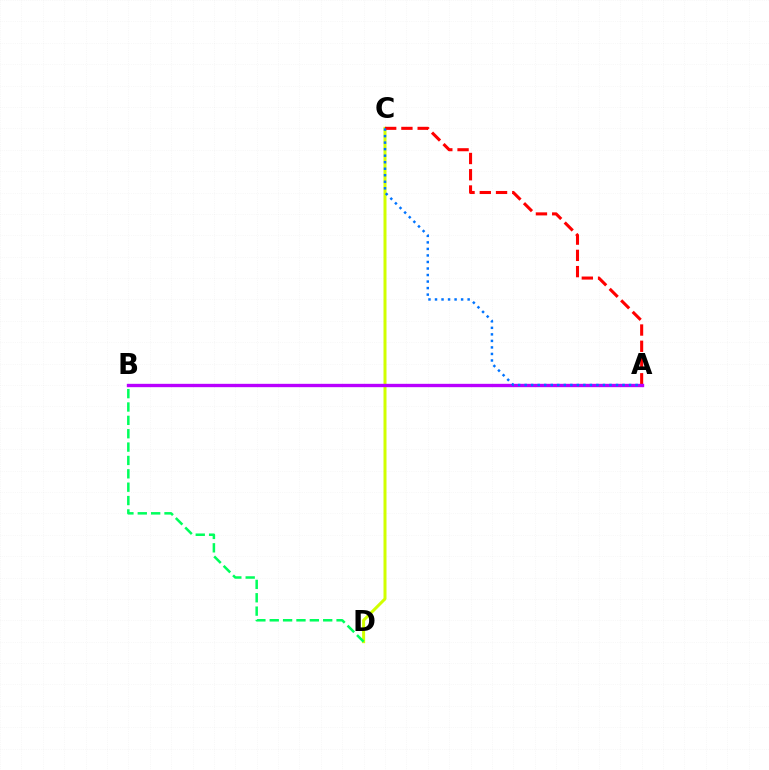{('C', 'D'): [{'color': '#d1ff00', 'line_style': 'solid', 'thickness': 2.16}], ('B', 'D'): [{'color': '#00ff5c', 'line_style': 'dashed', 'thickness': 1.82}], ('A', 'C'): [{'color': '#ff0000', 'line_style': 'dashed', 'thickness': 2.21}, {'color': '#0074ff', 'line_style': 'dotted', 'thickness': 1.77}], ('A', 'B'): [{'color': '#b900ff', 'line_style': 'solid', 'thickness': 2.41}]}